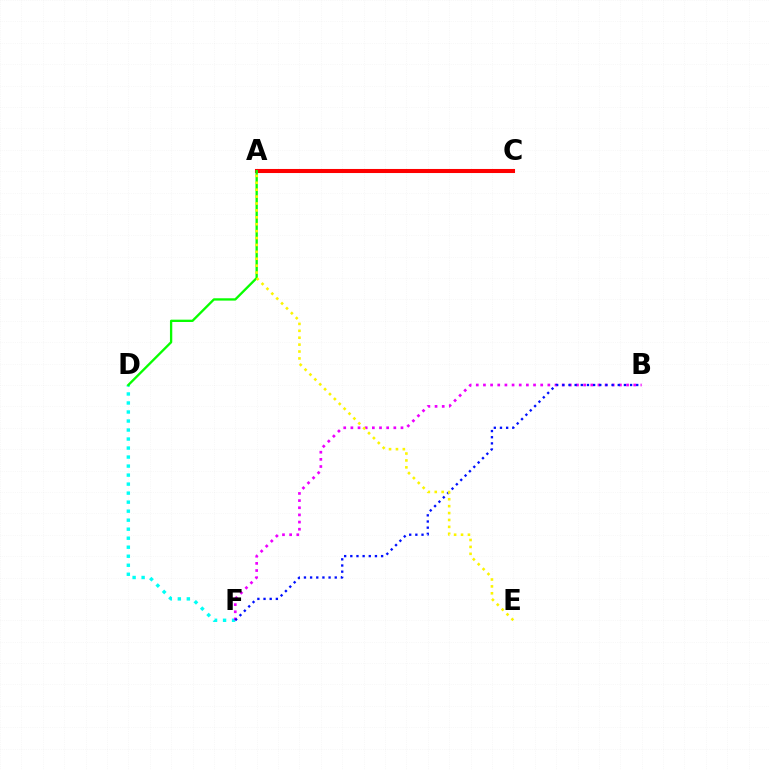{('A', 'C'): [{'color': '#ff0000', 'line_style': 'solid', 'thickness': 2.93}], ('D', 'F'): [{'color': '#00fff6', 'line_style': 'dotted', 'thickness': 2.45}], ('B', 'F'): [{'color': '#ee00ff', 'line_style': 'dotted', 'thickness': 1.94}, {'color': '#0010ff', 'line_style': 'dotted', 'thickness': 1.67}], ('A', 'D'): [{'color': '#08ff00', 'line_style': 'solid', 'thickness': 1.67}], ('A', 'E'): [{'color': '#fcf500', 'line_style': 'dotted', 'thickness': 1.88}]}